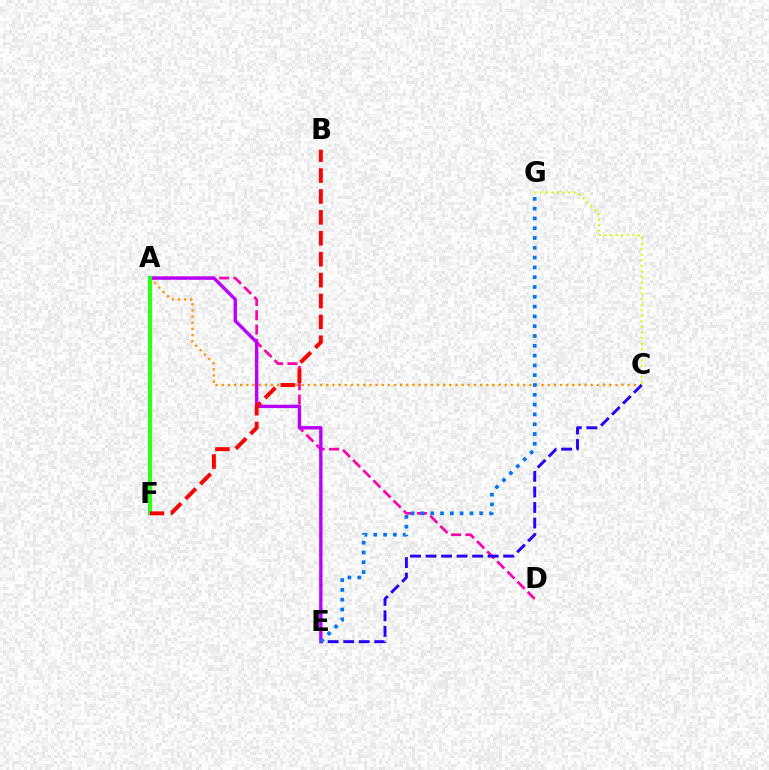{('A', 'D'): [{'color': '#ff00ac', 'line_style': 'dashed', 'thickness': 1.95}], ('A', 'F'): [{'color': '#00fff6', 'line_style': 'dashed', 'thickness': 2.02}, {'color': '#00ff5c', 'line_style': 'solid', 'thickness': 2.9}, {'color': '#3dff00', 'line_style': 'solid', 'thickness': 2.28}], ('A', 'C'): [{'color': '#ff9400', 'line_style': 'dotted', 'thickness': 1.67}], ('C', 'G'): [{'color': '#d1ff00', 'line_style': 'dotted', 'thickness': 1.51}], ('C', 'E'): [{'color': '#2500ff', 'line_style': 'dashed', 'thickness': 2.11}], ('A', 'E'): [{'color': '#b900ff', 'line_style': 'solid', 'thickness': 2.42}], ('E', 'G'): [{'color': '#0074ff', 'line_style': 'dotted', 'thickness': 2.66}], ('B', 'F'): [{'color': '#ff0000', 'line_style': 'dashed', 'thickness': 2.84}]}